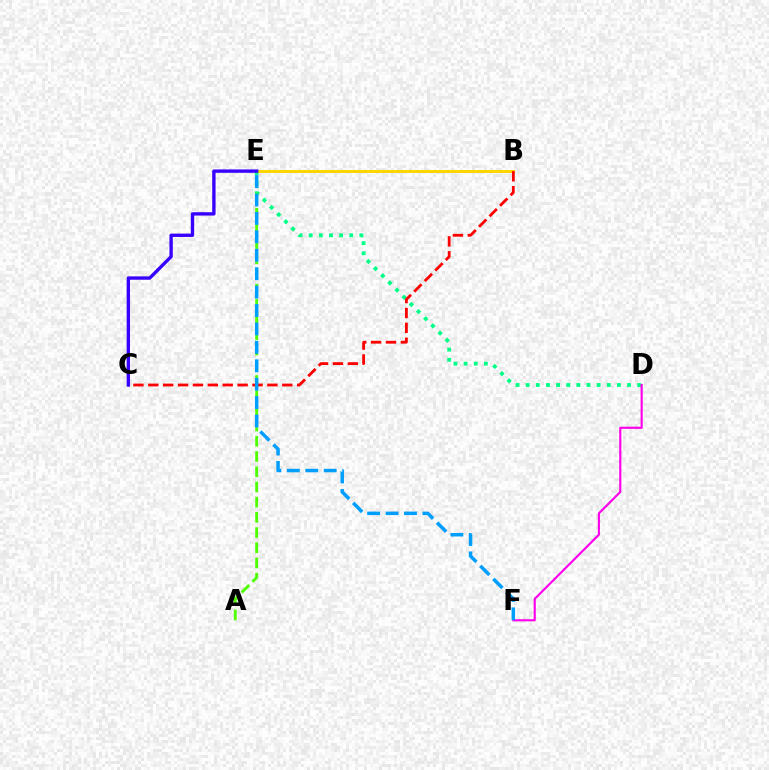{('D', 'E'): [{'color': '#00ff86', 'line_style': 'dotted', 'thickness': 2.75}], ('B', 'E'): [{'color': '#ffd500', 'line_style': 'solid', 'thickness': 2.13}], ('D', 'F'): [{'color': '#ff00ed', 'line_style': 'solid', 'thickness': 1.54}], ('A', 'E'): [{'color': '#4fff00', 'line_style': 'dashed', 'thickness': 2.07}], ('B', 'C'): [{'color': '#ff0000', 'line_style': 'dashed', 'thickness': 2.02}], ('E', 'F'): [{'color': '#009eff', 'line_style': 'dashed', 'thickness': 2.5}], ('C', 'E'): [{'color': '#3700ff', 'line_style': 'solid', 'thickness': 2.42}]}